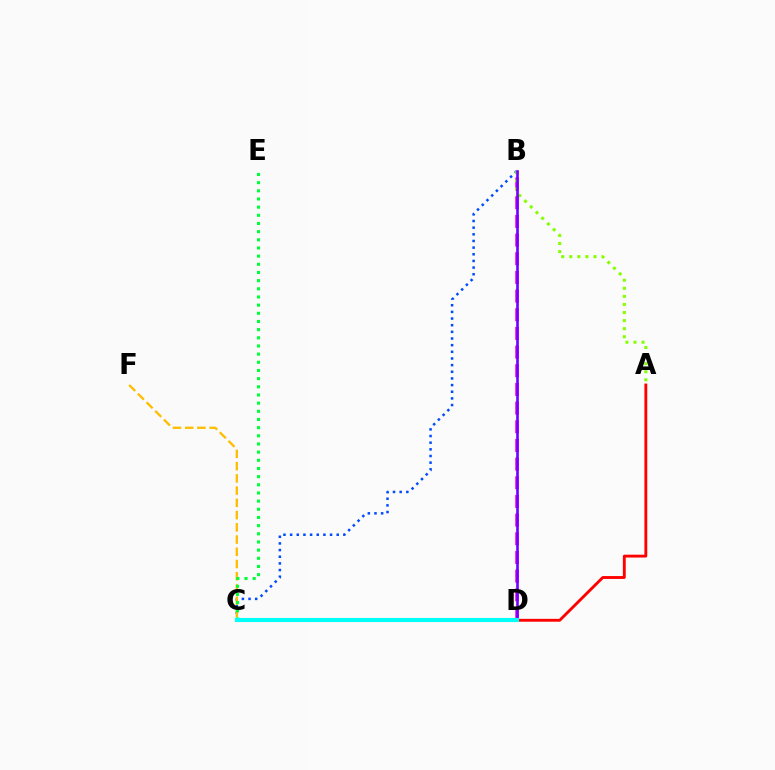{('B', 'C'): [{'color': '#004bff', 'line_style': 'dotted', 'thickness': 1.81}], ('A', 'D'): [{'color': '#ff0000', 'line_style': 'solid', 'thickness': 2.07}], ('B', 'D'): [{'color': '#ff00cf', 'line_style': 'dashed', 'thickness': 2.54}, {'color': '#7200ff', 'line_style': 'solid', 'thickness': 1.9}], ('A', 'B'): [{'color': '#84ff00', 'line_style': 'dotted', 'thickness': 2.19}], ('C', 'F'): [{'color': '#ffbd00', 'line_style': 'dashed', 'thickness': 1.66}], ('C', 'E'): [{'color': '#00ff39', 'line_style': 'dotted', 'thickness': 2.22}], ('C', 'D'): [{'color': '#00fff6', 'line_style': 'solid', 'thickness': 2.96}]}